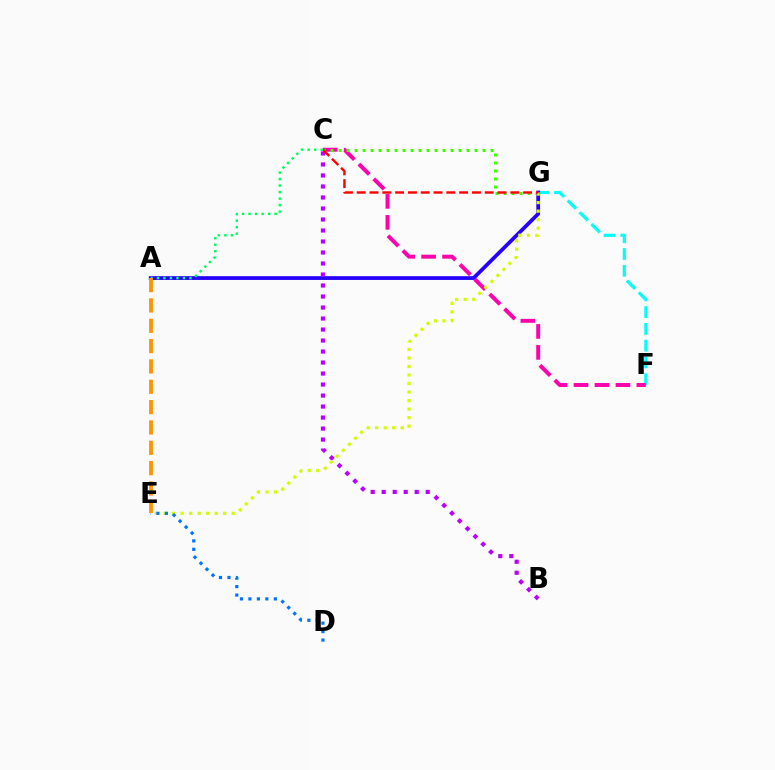{('F', 'G'): [{'color': '#00fff6', 'line_style': 'dashed', 'thickness': 2.28}], ('C', 'F'): [{'color': '#ff00ac', 'line_style': 'dashed', 'thickness': 2.85}], ('C', 'G'): [{'color': '#3dff00', 'line_style': 'dotted', 'thickness': 2.17}, {'color': '#ff0000', 'line_style': 'dashed', 'thickness': 1.74}], ('A', 'G'): [{'color': '#2500ff', 'line_style': 'solid', 'thickness': 2.71}], ('B', 'C'): [{'color': '#b900ff', 'line_style': 'dotted', 'thickness': 2.99}], ('E', 'G'): [{'color': '#d1ff00', 'line_style': 'dotted', 'thickness': 2.31}], ('D', 'E'): [{'color': '#0074ff', 'line_style': 'dotted', 'thickness': 2.3}], ('A', 'C'): [{'color': '#00ff5c', 'line_style': 'dotted', 'thickness': 1.77}], ('A', 'E'): [{'color': '#ff9400', 'line_style': 'dashed', 'thickness': 2.76}]}